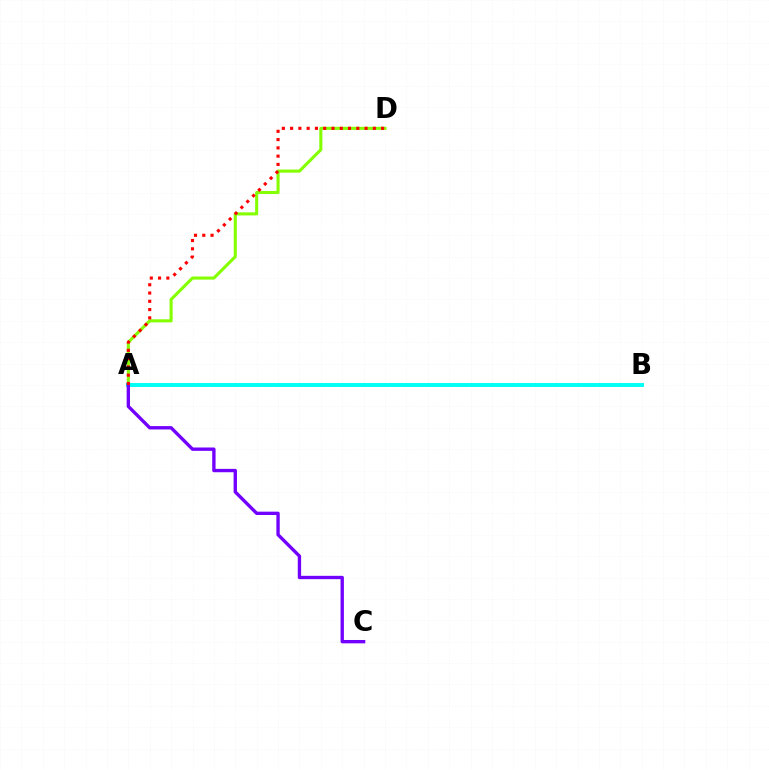{('A', 'D'): [{'color': '#84ff00', 'line_style': 'solid', 'thickness': 2.21}, {'color': '#ff0000', 'line_style': 'dotted', 'thickness': 2.25}], ('A', 'B'): [{'color': '#00fff6', 'line_style': 'solid', 'thickness': 2.84}], ('A', 'C'): [{'color': '#7200ff', 'line_style': 'solid', 'thickness': 2.41}]}